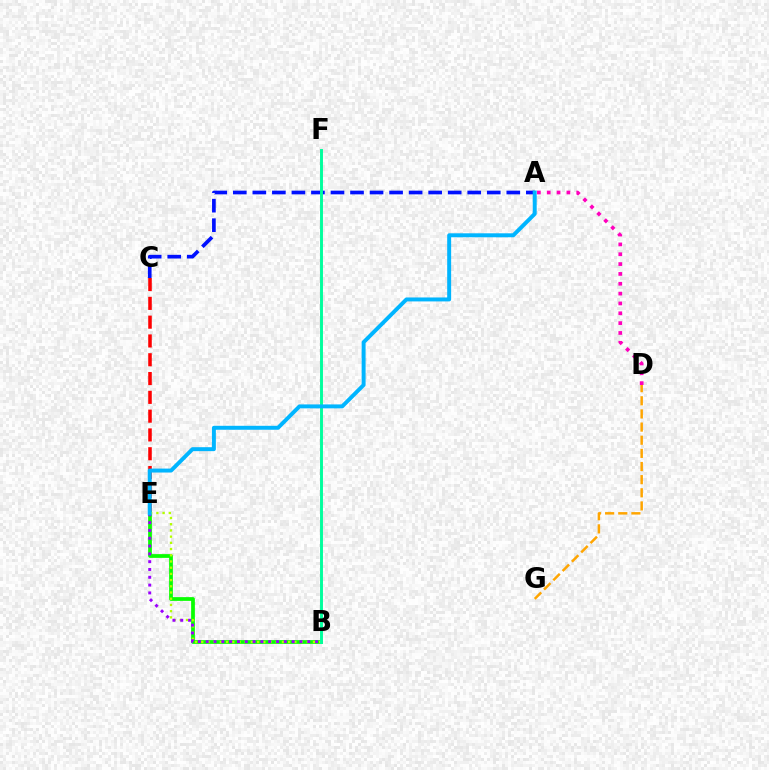{('C', 'E'): [{'color': '#ff0000', 'line_style': 'dashed', 'thickness': 2.55}], ('B', 'E'): [{'color': '#08ff00', 'line_style': 'solid', 'thickness': 2.69}, {'color': '#b3ff00', 'line_style': 'dotted', 'thickness': 1.69}, {'color': '#9b00ff', 'line_style': 'dotted', 'thickness': 2.12}], ('D', 'G'): [{'color': '#ffa500', 'line_style': 'dashed', 'thickness': 1.79}], ('A', 'D'): [{'color': '#ff00bd', 'line_style': 'dotted', 'thickness': 2.67}], ('A', 'C'): [{'color': '#0010ff', 'line_style': 'dashed', 'thickness': 2.65}], ('B', 'F'): [{'color': '#00ff9d', 'line_style': 'solid', 'thickness': 2.1}], ('A', 'E'): [{'color': '#00b5ff', 'line_style': 'solid', 'thickness': 2.84}]}